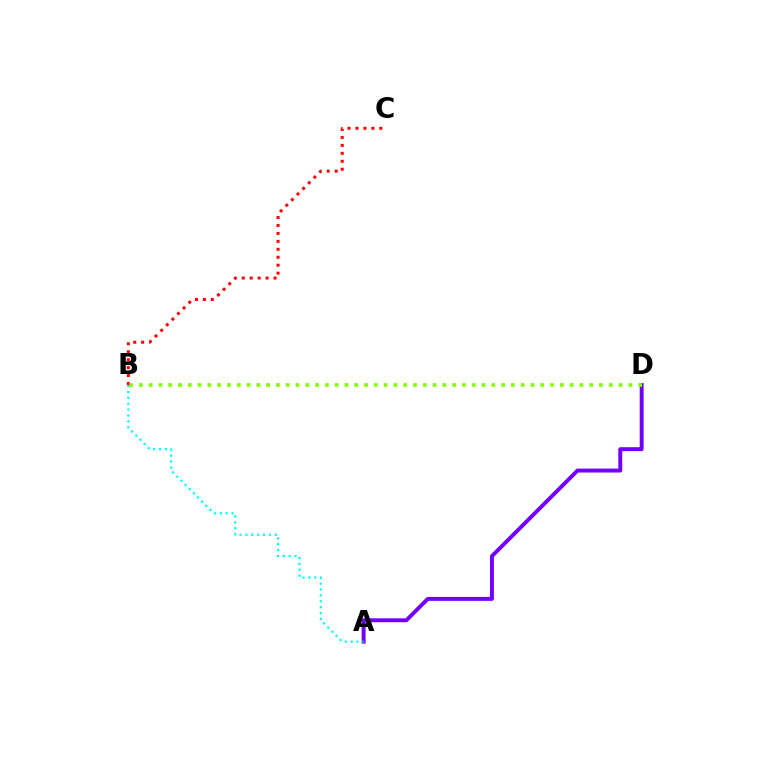{('A', 'D'): [{'color': '#7200ff', 'line_style': 'solid', 'thickness': 2.83}], ('A', 'B'): [{'color': '#00fff6', 'line_style': 'dotted', 'thickness': 1.6}], ('B', 'C'): [{'color': '#ff0000', 'line_style': 'dotted', 'thickness': 2.16}], ('B', 'D'): [{'color': '#84ff00', 'line_style': 'dotted', 'thickness': 2.66}]}